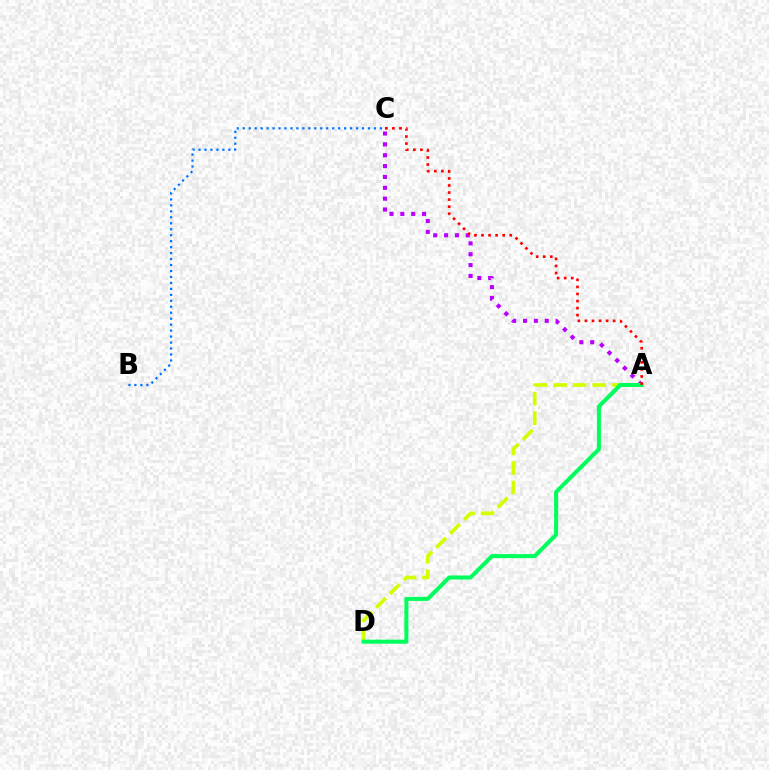{('A', 'C'): [{'color': '#b900ff', 'line_style': 'dotted', 'thickness': 2.95}, {'color': '#ff0000', 'line_style': 'dotted', 'thickness': 1.92}], ('A', 'D'): [{'color': '#d1ff00', 'line_style': 'dashed', 'thickness': 2.65}, {'color': '#00ff5c', 'line_style': 'solid', 'thickness': 2.91}], ('B', 'C'): [{'color': '#0074ff', 'line_style': 'dotted', 'thickness': 1.62}]}